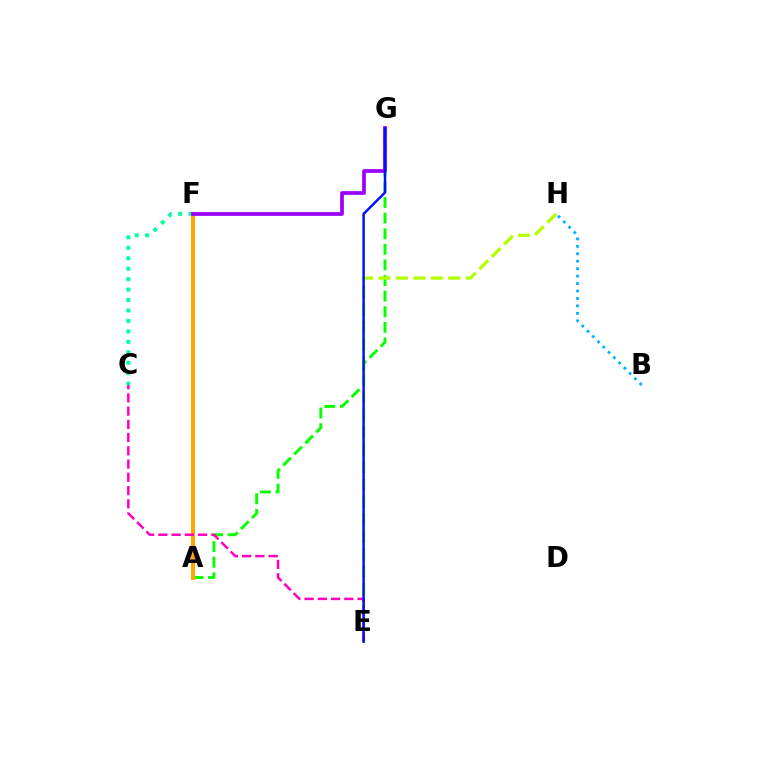{('A', 'G'): [{'color': '#08ff00', 'line_style': 'dashed', 'thickness': 2.12}], ('C', 'F'): [{'color': '#00ff9d', 'line_style': 'dotted', 'thickness': 2.84}], ('B', 'H'): [{'color': '#00b5ff', 'line_style': 'dotted', 'thickness': 2.02}], ('A', 'F'): [{'color': '#ff0000', 'line_style': 'solid', 'thickness': 2.66}, {'color': '#ffa500', 'line_style': 'solid', 'thickness': 2.86}], ('E', 'H'): [{'color': '#b3ff00', 'line_style': 'dashed', 'thickness': 2.37}], ('C', 'E'): [{'color': '#ff00bd', 'line_style': 'dashed', 'thickness': 1.8}], ('F', 'G'): [{'color': '#9b00ff', 'line_style': 'solid', 'thickness': 2.69}], ('E', 'G'): [{'color': '#0010ff', 'line_style': 'solid', 'thickness': 1.77}]}